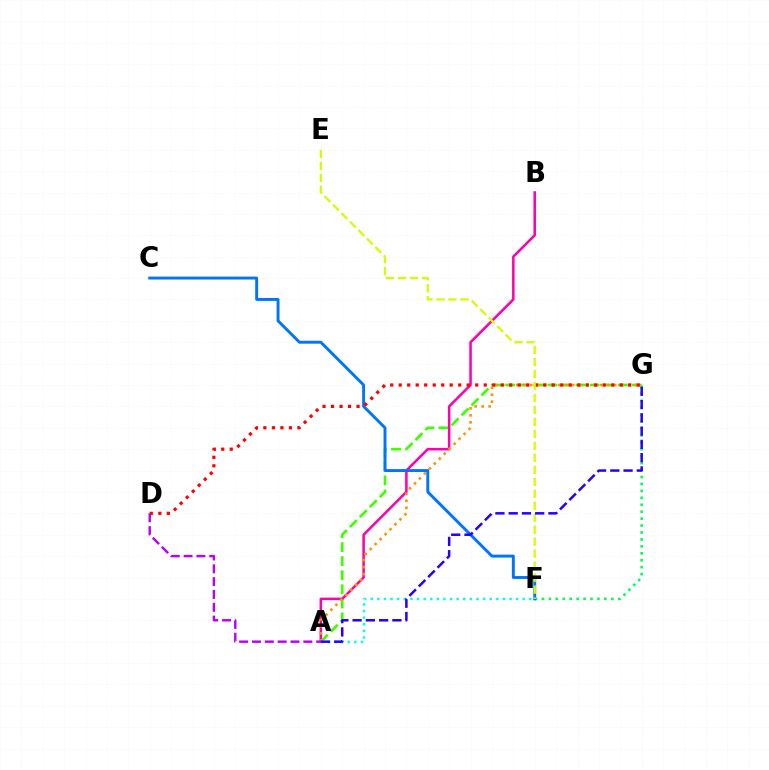{('A', 'G'): [{'color': '#3dff00', 'line_style': 'dashed', 'thickness': 1.91}, {'color': '#ff9400', 'line_style': 'dotted', 'thickness': 1.9}, {'color': '#2500ff', 'line_style': 'dashed', 'thickness': 1.8}], ('F', 'G'): [{'color': '#00ff5c', 'line_style': 'dotted', 'thickness': 1.88}], ('A', 'B'): [{'color': '#ff00ac', 'line_style': 'solid', 'thickness': 1.82}], ('C', 'F'): [{'color': '#0074ff', 'line_style': 'solid', 'thickness': 2.1}], ('A', 'F'): [{'color': '#00fff6', 'line_style': 'dotted', 'thickness': 1.8}], ('A', 'D'): [{'color': '#b900ff', 'line_style': 'dashed', 'thickness': 1.74}], ('D', 'G'): [{'color': '#ff0000', 'line_style': 'dotted', 'thickness': 2.31}], ('E', 'F'): [{'color': '#d1ff00', 'line_style': 'dashed', 'thickness': 1.63}]}